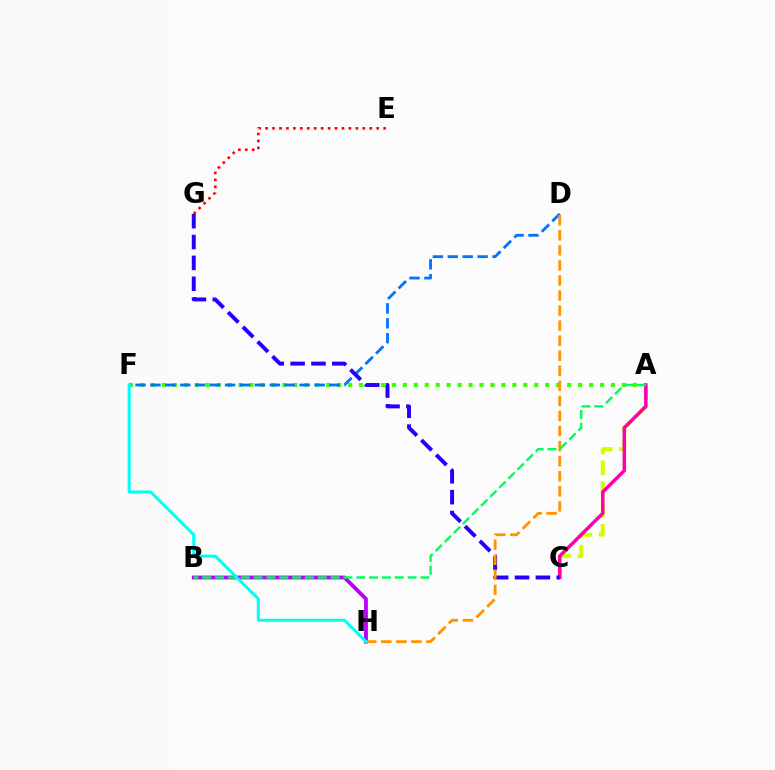{('A', 'F'): [{'color': '#3dff00', 'line_style': 'dotted', 'thickness': 2.98}], ('B', 'H'): [{'color': '#b900ff', 'line_style': 'solid', 'thickness': 2.75}], ('D', 'F'): [{'color': '#0074ff', 'line_style': 'dashed', 'thickness': 2.03}], ('A', 'C'): [{'color': '#d1ff00', 'line_style': 'dashed', 'thickness': 2.88}, {'color': '#ff00ac', 'line_style': 'solid', 'thickness': 2.51}], ('C', 'G'): [{'color': '#2500ff', 'line_style': 'dashed', 'thickness': 2.83}], ('D', 'H'): [{'color': '#ff9400', 'line_style': 'dashed', 'thickness': 2.05}], ('A', 'B'): [{'color': '#00ff5c', 'line_style': 'dashed', 'thickness': 1.74}], ('E', 'G'): [{'color': '#ff0000', 'line_style': 'dotted', 'thickness': 1.89}], ('F', 'H'): [{'color': '#00fff6', 'line_style': 'solid', 'thickness': 2.18}]}